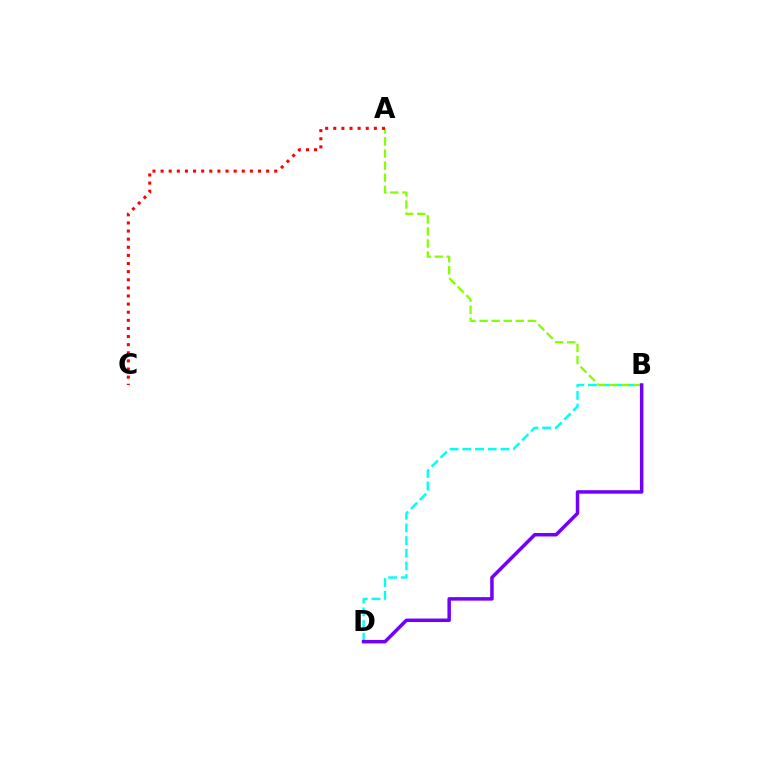{('B', 'D'): [{'color': '#00fff6', 'line_style': 'dashed', 'thickness': 1.72}, {'color': '#7200ff', 'line_style': 'solid', 'thickness': 2.51}], ('A', 'B'): [{'color': '#84ff00', 'line_style': 'dashed', 'thickness': 1.64}], ('A', 'C'): [{'color': '#ff0000', 'line_style': 'dotted', 'thickness': 2.21}]}